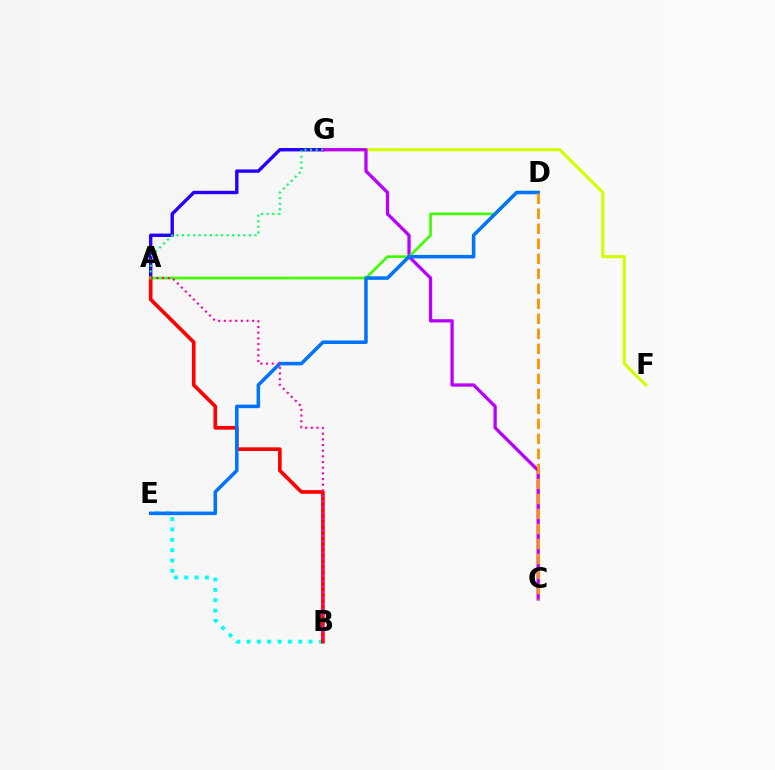{('F', 'G'): [{'color': '#d1ff00', 'line_style': 'solid', 'thickness': 2.23}], ('A', 'G'): [{'color': '#2500ff', 'line_style': 'solid', 'thickness': 2.44}, {'color': '#00ff5c', 'line_style': 'dotted', 'thickness': 1.52}], ('C', 'G'): [{'color': '#b900ff', 'line_style': 'solid', 'thickness': 2.36}], ('B', 'E'): [{'color': '#00fff6', 'line_style': 'dotted', 'thickness': 2.81}], ('A', 'B'): [{'color': '#ff0000', 'line_style': 'solid', 'thickness': 2.62}, {'color': '#ff00ac', 'line_style': 'dotted', 'thickness': 1.54}], ('A', 'D'): [{'color': '#3dff00', 'line_style': 'solid', 'thickness': 1.92}], ('D', 'E'): [{'color': '#0074ff', 'line_style': 'solid', 'thickness': 2.54}], ('C', 'D'): [{'color': '#ff9400', 'line_style': 'dashed', 'thickness': 2.04}]}